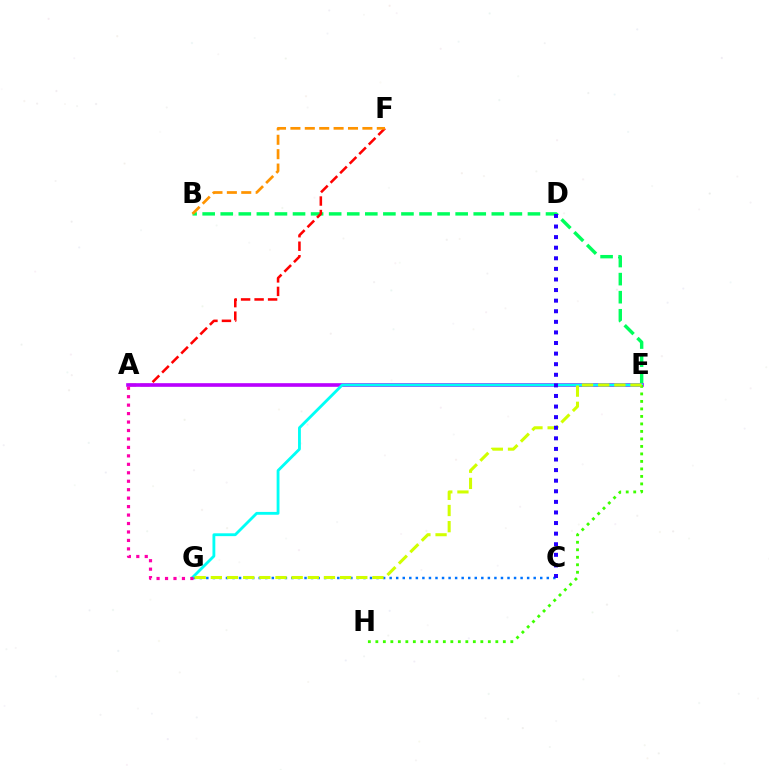{('B', 'E'): [{'color': '#00ff5c', 'line_style': 'dashed', 'thickness': 2.45}], ('A', 'F'): [{'color': '#ff0000', 'line_style': 'dashed', 'thickness': 1.84}], ('C', 'G'): [{'color': '#0074ff', 'line_style': 'dotted', 'thickness': 1.78}], ('A', 'E'): [{'color': '#b900ff', 'line_style': 'solid', 'thickness': 2.62}], ('E', 'G'): [{'color': '#00fff6', 'line_style': 'solid', 'thickness': 2.04}, {'color': '#d1ff00', 'line_style': 'dashed', 'thickness': 2.2}], ('B', 'F'): [{'color': '#ff9400', 'line_style': 'dashed', 'thickness': 1.96}], ('E', 'H'): [{'color': '#3dff00', 'line_style': 'dotted', 'thickness': 2.04}], ('A', 'G'): [{'color': '#ff00ac', 'line_style': 'dotted', 'thickness': 2.3}], ('C', 'D'): [{'color': '#2500ff', 'line_style': 'dotted', 'thickness': 2.88}]}